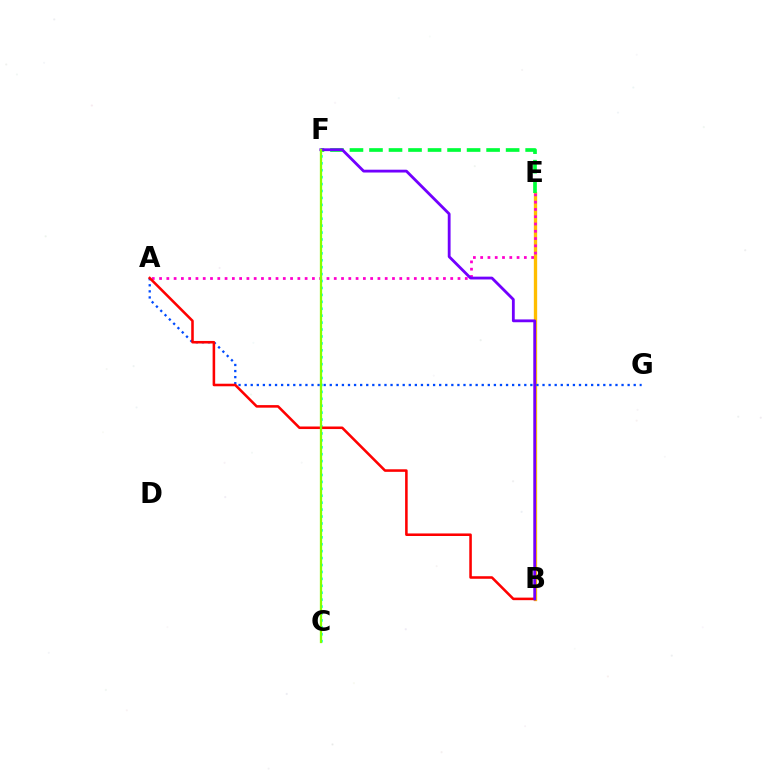{('B', 'E'): [{'color': '#ffbd00', 'line_style': 'solid', 'thickness': 2.4}], ('A', 'E'): [{'color': '#ff00cf', 'line_style': 'dotted', 'thickness': 1.98}], ('E', 'F'): [{'color': '#00ff39', 'line_style': 'dashed', 'thickness': 2.65}], ('A', 'G'): [{'color': '#004bff', 'line_style': 'dotted', 'thickness': 1.65}], ('C', 'F'): [{'color': '#00fff6', 'line_style': 'dotted', 'thickness': 1.88}, {'color': '#84ff00', 'line_style': 'solid', 'thickness': 1.64}], ('A', 'B'): [{'color': '#ff0000', 'line_style': 'solid', 'thickness': 1.84}], ('B', 'F'): [{'color': '#7200ff', 'line_style': 'solid', 'thickness': 2.03}]}